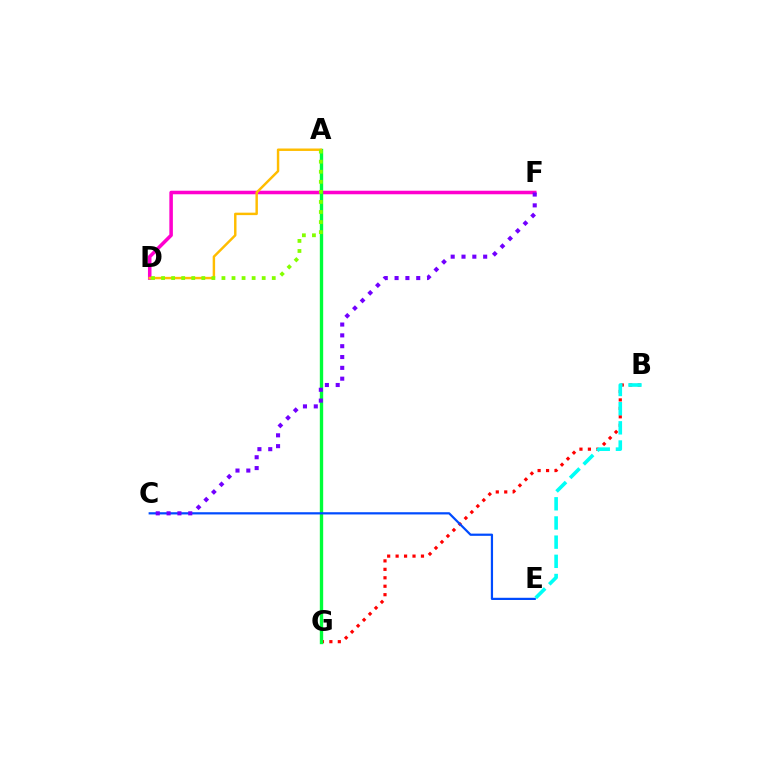{('B', 'G'): [{'color': '#ff0000', 'line_style': 'dotted', 'thickness': 2.3}], ('D', 'F'): [{'color': '#ff00cf', 'line_style': 'solid', 'thickness': 2.55}], ('A', 'G'): [{'color': '#00ff39', 'line_style': 'solid', 'thickness': 2.42}], ('A', 'D'): [{'color': '#ffbd00', 'line_style': 'solid', 'thickness': 1.76}, {'color': '#84ff00', 'line_style': 'dotted', 'thickness': 2.73}], ('C', 'E'): [{'color': '#004bff', 'line_style': 'solid', 'thickness': 1.6}], ('C', 'F'): [{'color': '#7200ff', 'line_style': 'dotted', 'thickness': 2.94}], ('B', 'E'): [{'color': '#00fff6', 'line_style': 'dashed', 'thickness': 2.61}]}